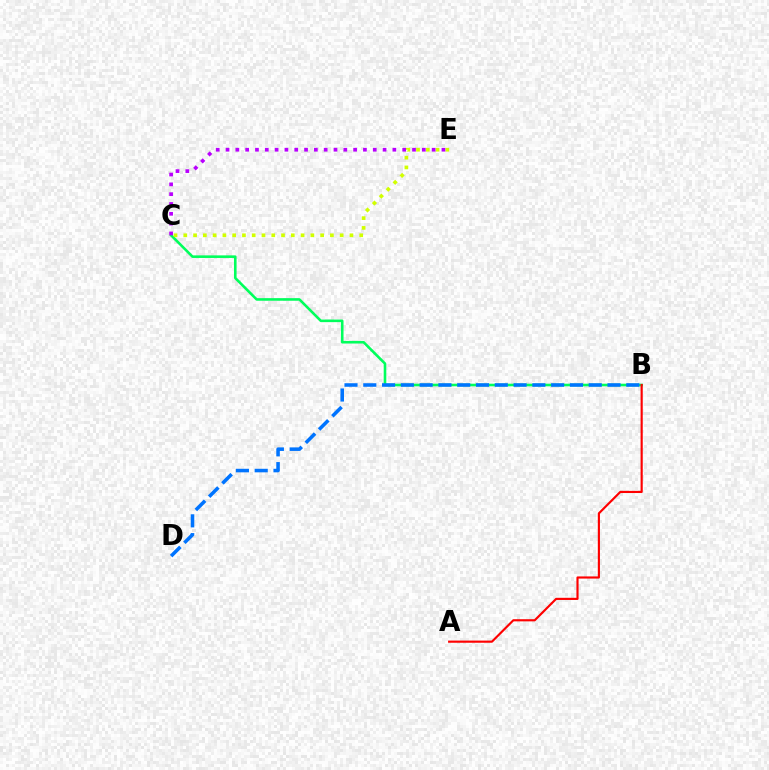{('B', 'C'): [{'color': '#00ff5c', 'line_style': 'solid', 'thickness': 1.87}], ('C', 'E'): [{'color': '#d1ff00', 'line_style': 'dotted', 'thickness': 2.66}, {'color': '#b900ff', 'line_style': 'dotted', 'thickness': 2.67}], ('A', 'B'): [{'color': '#ff0000', 'line_style': 'solid', 'thickness': 1.55}], ('B', 'D'): [{'color': '#0074ff', 'line_style': 'dashed', 'thickness': 2.55}]}